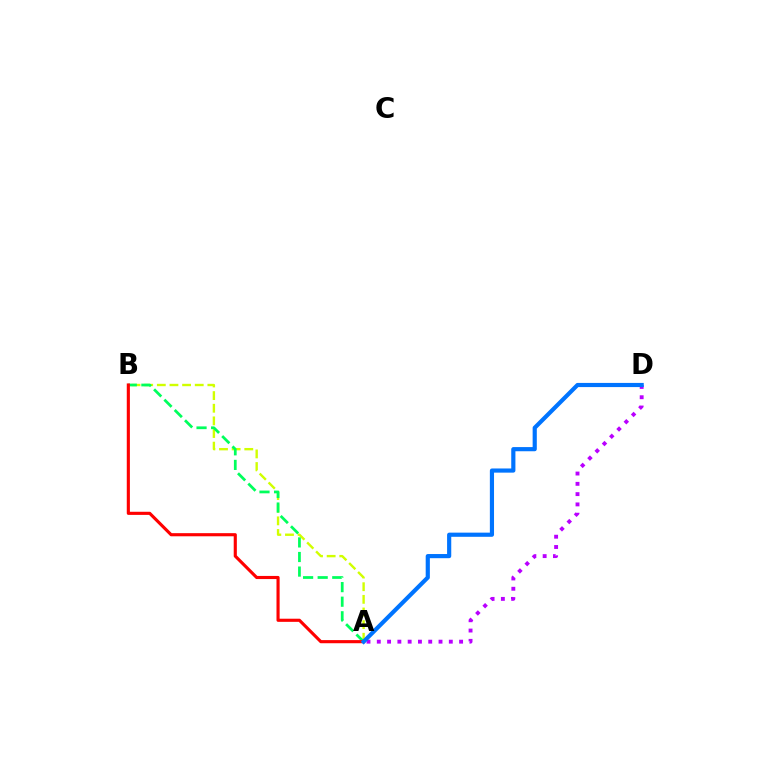{('A', 'D'): [{'color': '#b900ff', 'line_style': 'dotted', 'thickness': 2.8}, {'color': '#0074ff', 'line_style': 'solid', 'thickness': 3.0}], ('A', 'B'): [{'color': '#d1ff00', 'line_style': 'dashed', 'thickness': 1.72}, {'color': '#00ff5c', 'line_style': 'dashed', 'thickness': 1.98}, {'color': '#ff0000', 'line_style': 'solid', 'thickness': 2.25}]}